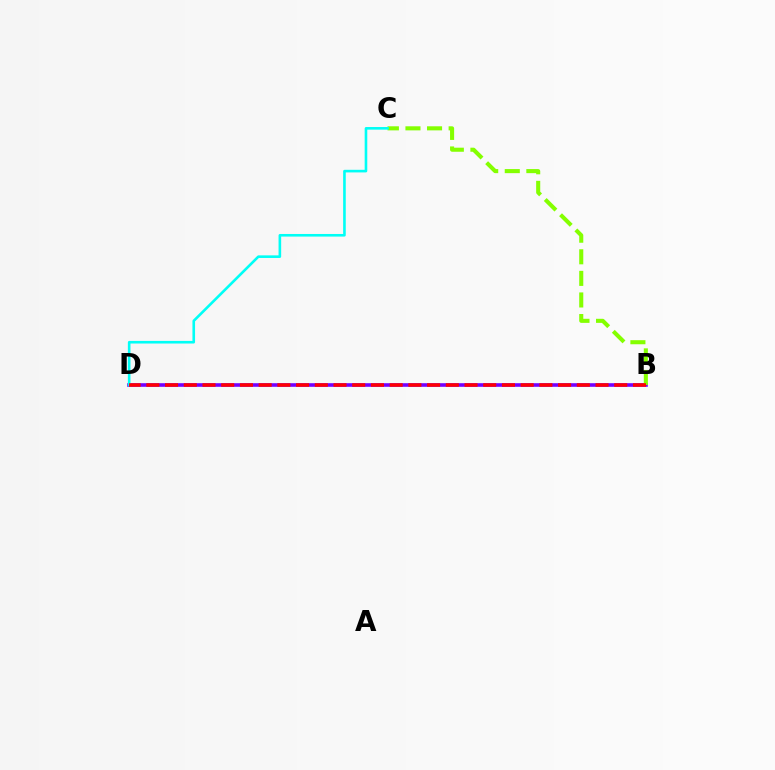{('B', 'D'): [{'color': '#7200ff', 'line_style': 'solid', 'thickness': 2.59}, {'color': '#ff0000', 'line_style': 'dashed', 'thickness': 2.54}], ('B', 'C'): [{'color': '#84ff00', 'line_style': 'dashed', 'thickness': 2.93}], ('C', 'D'): [{'color': '#00fff6', 'line_style': 'solid', 'thickness': 1.88}]}